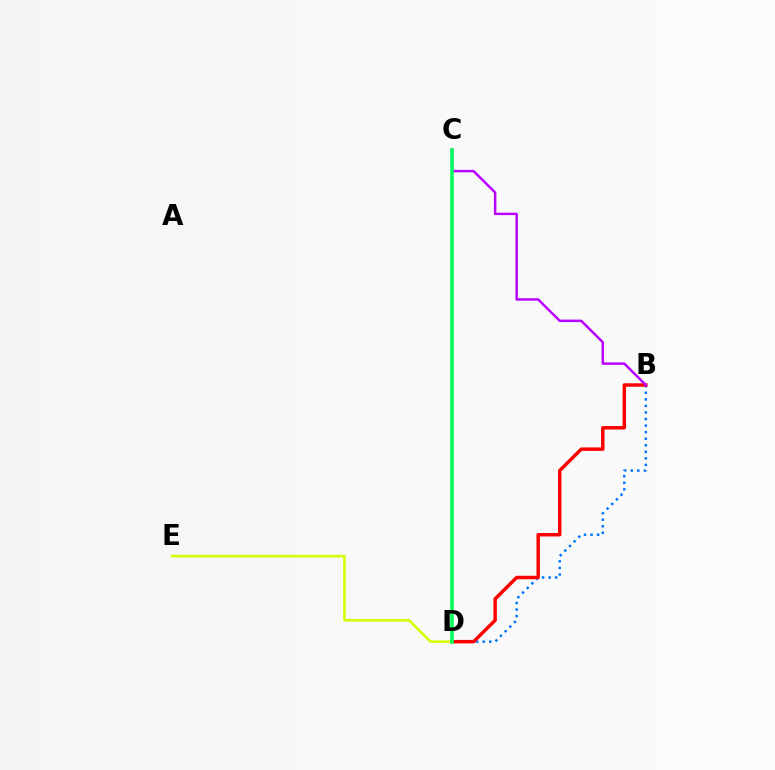{('B', 'D'): [{'color': '#0074ff', 'line_style': 'dotted', 'thickness': 1.78}, {'color': '#ff0000', 'line_style': 'solid', 'thickness': 2.49}], ('B', 'C'): [{'color': '#b900ff', 'line_style': 'solid', 'thickness': 1.77}], ('D', 'E'): [{'color': '#d1ff00', 'line_style': 'solid', 'thickness': 1.85}], ('C', 'D'): [{'color': '#00ff5c', 'line_style': 'solid', 'thickness': 2.53}]}